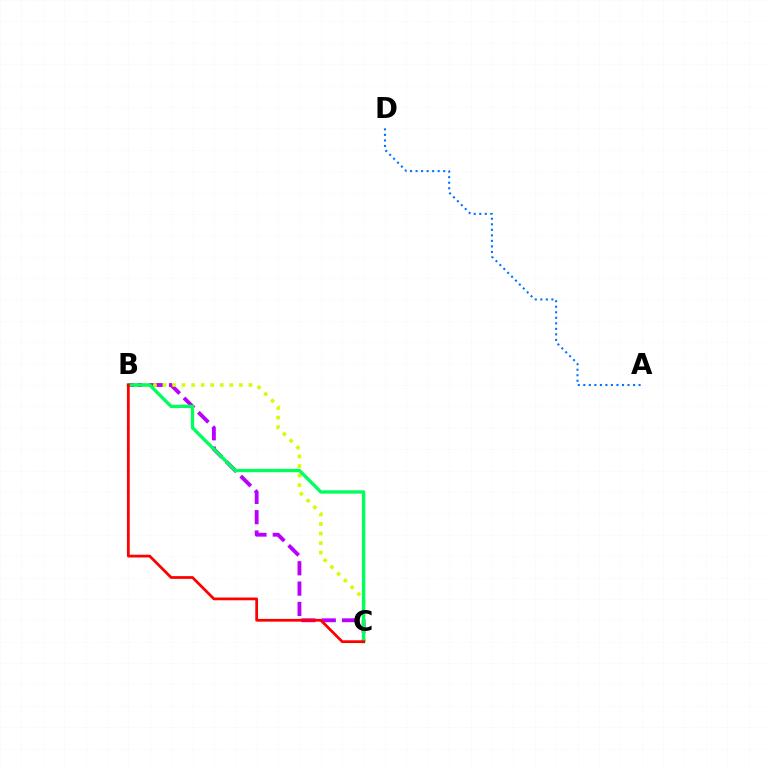{('B', 'C'): [{'color': '#b900ff', 'line_style': 'dashed', 'thickness': 2.76}, {'color': '#d1ff00', 'line_style': 'dotted', 'thickness': 2.59}, {'color': '#00ff5c', 'line_style': 'solid', 'thickness': 2.4}, {'color': '#ff0000', 'line_style': 'solid', 'thickness': 1.99}], ('A', 'D'): [{'color': '#0074ff', 'line_style': 'dotted', 'thickness': 1.5}]}